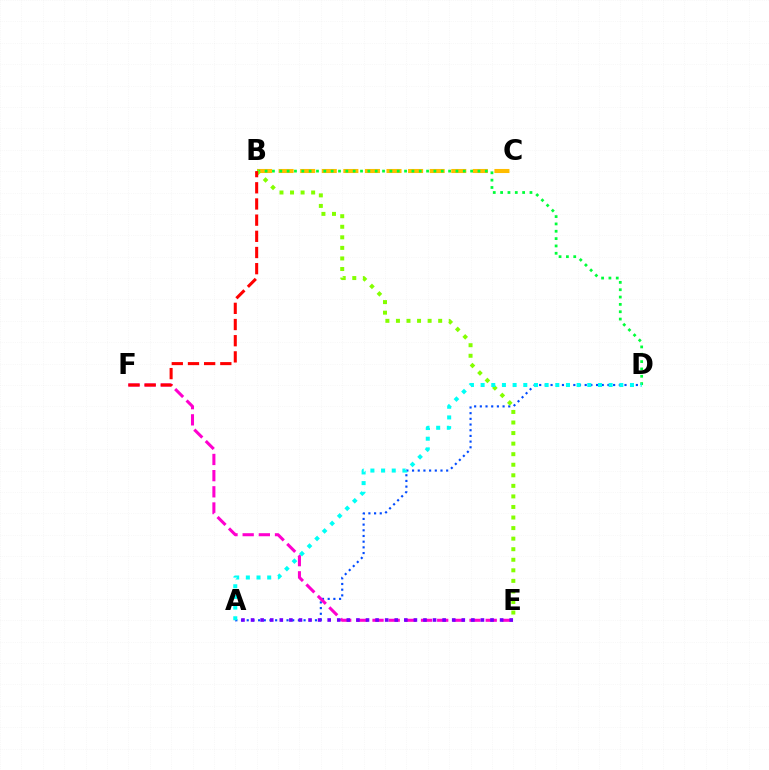{('B', 'C'): [{'color': '#ffbd00', 'line_style': 'dashed', 'thickness': 2.93}], ('A', 'D'): [{'color': '#004bff', 'line_style': 'dotted', 'thickness': 1.54}, {'color': '#00fff6', 'line_style': 'dotted', 'thickness': 2.9}], ('E', 'F'): [{'color': '#ff00cf', 'line_style': 'dashed', 'thickness': 2.2}], ('A', 'E'): [{'color': '#7200ff', 'line_style': 'dotted', 'thickness': 2.6}], ('B', 'D'): [{'color': '#00ff39', 'line_style': 'dotted', 'thickness': 1.99}], ('B', 'E'): [{'color': '#84ff00', 'line_style': 'dotted', 'thickness': 2.87}], ('B', 'F'): [{'color': '#ff0000', 'line_style': 'dashed', 'thickness': 2.2}]}